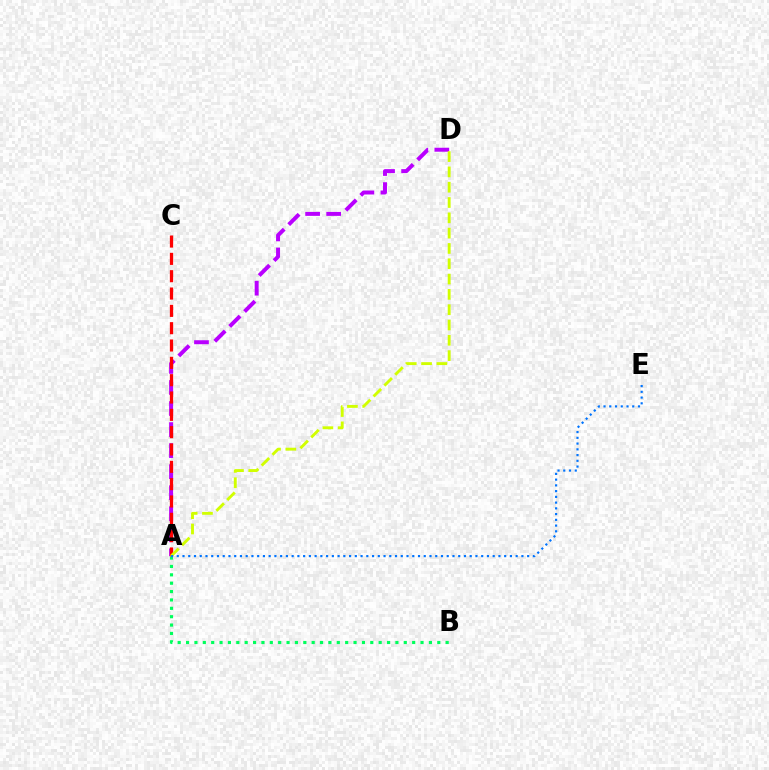{('A', 'D'): [{'color': '#b900ff', 'line_style': 'dashed', 'thickness': 2.86}, {'color': '#d1ff00', 'line_style': 'dashed', 'thickness': 2.08}], ('A', 'C'): [{'color': '#ff0000', 'line_style': 'dashed', 'thickness': 2.35}], ('A', 'B'): [{'color': '#00ff5c', 'line_style': 'dotted', 'thickness': 2.28}], ('A', 'E'): [{'color': '#0074ff', 'line_style': 'dotted', 'thickness': 1.56}]}